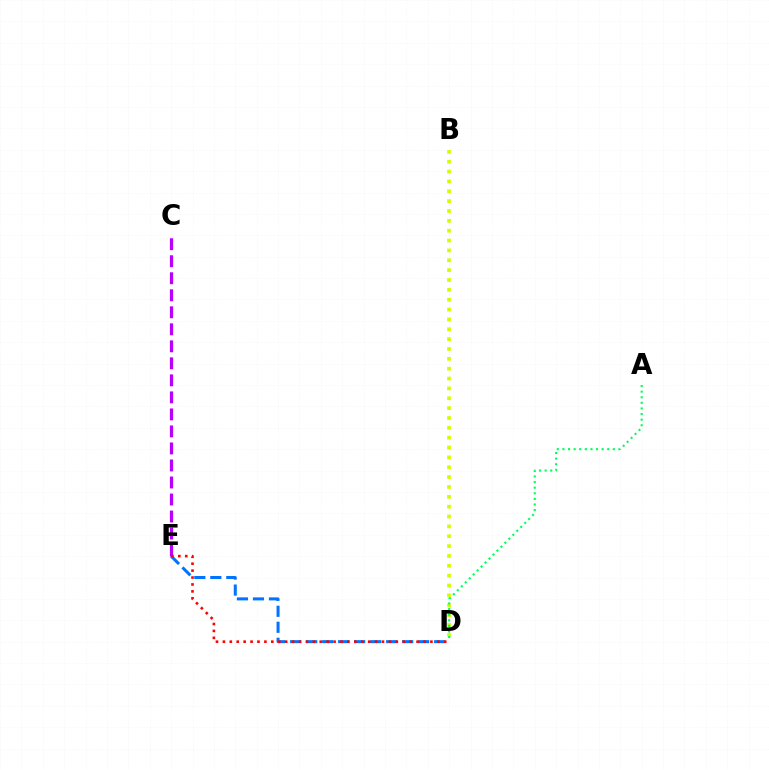{('B', 'D'): [{'color': '#d1ff00', 'line_style': 'dotted', 'thickness': 2.68}], ('D', 'E'): [{'color': '#0074ff', 'line_style': 'dashed', 'thickness': 2.17}, {'color': '#ff0000', 'line_style': 'dotted', 'thickness': 1.88}], ('A', 'D'): [{'color': '#00ff5c', 'line_style': 'dotted', 'thickness': 1.52}], ('C', 'E'): [{'color': '#b900ff', 'line_style': 'dashed', 'thickness': 2.31}]}